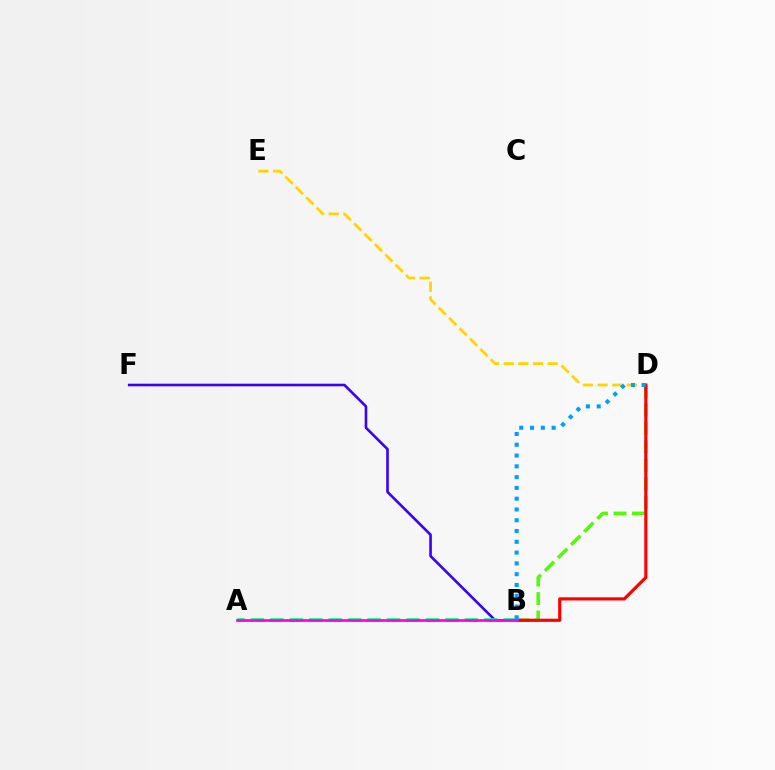{('D', 'E'): [{'color': '#ffd500', 'line_style': 'dashed', 'thickness': 1.99}], ('B', 'D'): [{'color': '#4fff00', 'line_style': 'dashed', 'thickness': 2.51}, {'color': '#ff0000', 'line_style': 'solid', 'thickness': 2.27}, {'color': '#009eff', 'line_style': 'dotted', 'thickness': 2.93}], ('B', 'F'): [{'color': '#3700ff', 'line_style': 'solid', 'thickness': 1.87}], ('A', 'B'): [{'color': '#00ff86', 'line_style': 'dashed', 'thickness': 2.64}, {'color': '#ff00ed', 'line_style': 'solid', 'thickness': 1.96}]}